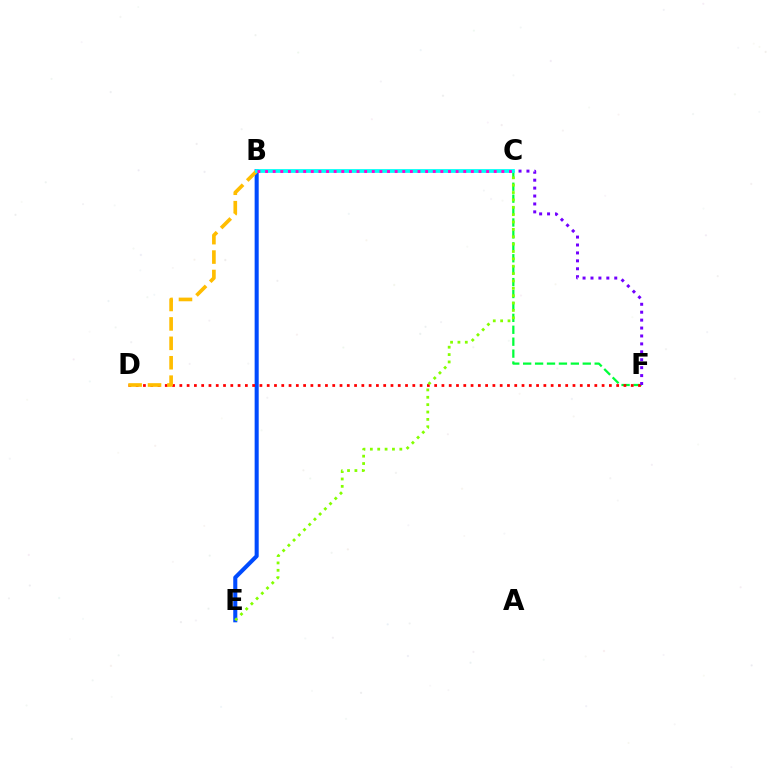{('B', 'E'): [{'color': '#004bff', 'line_style': 'solid', 'thickness': 2.92}], ('C', 'F'): [{'color': '#00ff39', 'line_style': 'dashed', 'thickness': 1.62}, {'color': '#7200ff', 'line_style': 'dotted', 'thickness': 2.15}], ('D', 'F'): [{'color': '#ff0000', 'line_style': 'dotted', 'thickness': 1.98}], ('B', 'D'): [{'color': '#ffbd00', 'line_style': 'dashed', 'thickness': 2.64}], ('C', 'E'): [{'color': '#84ff00', 'line_style': 'dotted', 'thickness': 2.0}], ('B', 'C'): [{'color': '#00fff6', 'line_style': 'solid', 'thickness': 2.71}, {'color': '#ff00cf', 'line_style': 'dotted', 'thickness': 2.07}]}